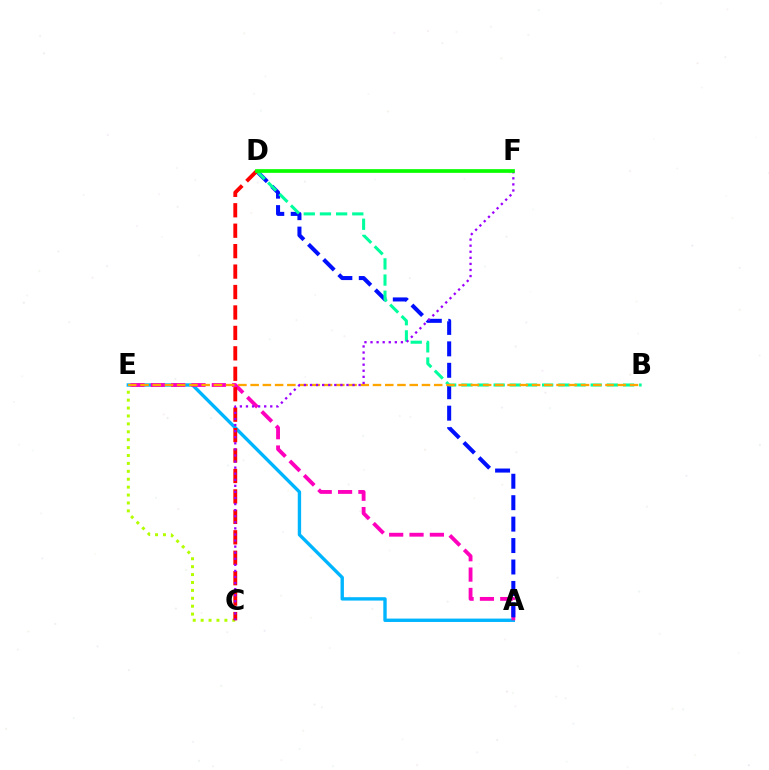{('C', 'E'): [{'color': '#b3ff00', 'line_style': 'dotted', 'thickness': 2.15}], ('A', 'E'): [{'color': '#00b5ff', 'line_style': 'solid', 'thickness': 2.43}, {'color': '#ff00bd', 'line_style': 'dashed', 'thickness': 2.76}], ('A', 'D'): [{'color': '#0010ff', 'line_style': 'dashed', 'thickness': 2.91}], ('B', 'D'): [{'color': '#00ff9d', 'line_style': 'dashed', 'thickness': 2.2}], ('C', 'D'): [{'color': '#ff0000', 'line_style': 'dashed', 'thickness': 2.78}], ('B', 'E'): [{'color': '#ffa500', 'line_style': 'dashed', 'thickness': 1.66}], ('C', 'F'): [{'color': '#9b00ff', 'line_style': 'dotted', 'thickness': 1.65}], ('D', 'F'): [{'color': '#08ff00', 'line_style': 'solid', 'thickness': 2.67}]}